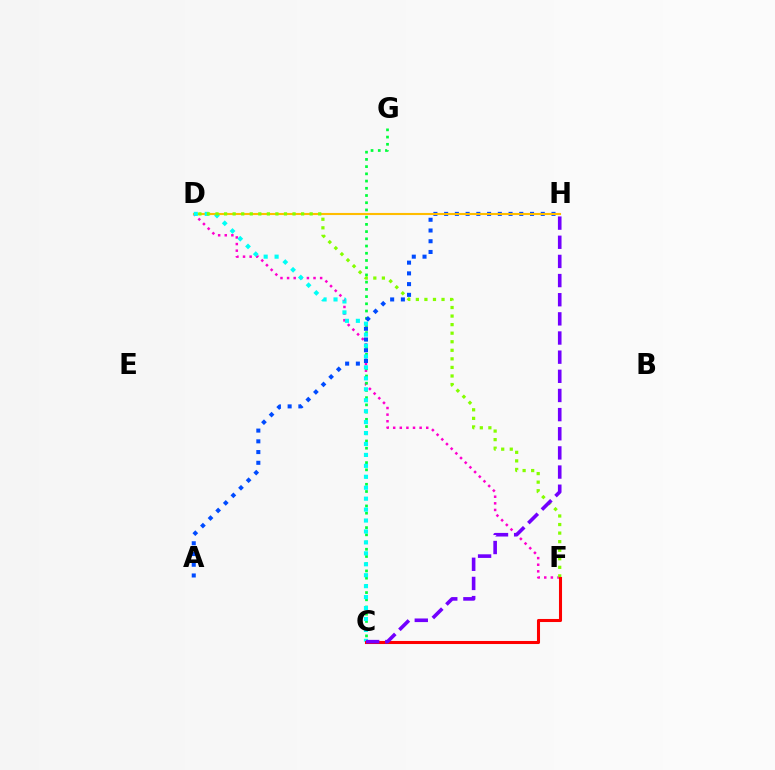{('D', 'F'): [{'color': '#ff00cf', 'line_style': 'dotted', 'thickness': 1.8}, {'color': '#84ff00', 'line_style': 'dotted', 'thickness': 2.33}], ('C', 'G'): [{'color': '#00ff39', 'line_style': 'dotted', 'thickness': 1.96}], ('A', 'H'): [{'color': '#004bff', 'line_style': 'dotted', 'thickness': 2.92}], ('D', 'H'): [{'color': '#ffbd00', 'line_style': 'solid', 'thickness': 1.51}], ('C', 'D'): [{'color': '#00fff6', 'line_style': 'dotted', 'thickness': 2.97}], ('C', 'F'): [{'color': '#ff0000', 'line_style': 'solid', 'thickness': 2.21}], ('C', 'H'): [{'color': '#7200ff', 'line_style': 'dashed', 'thickness': 2.6}]}